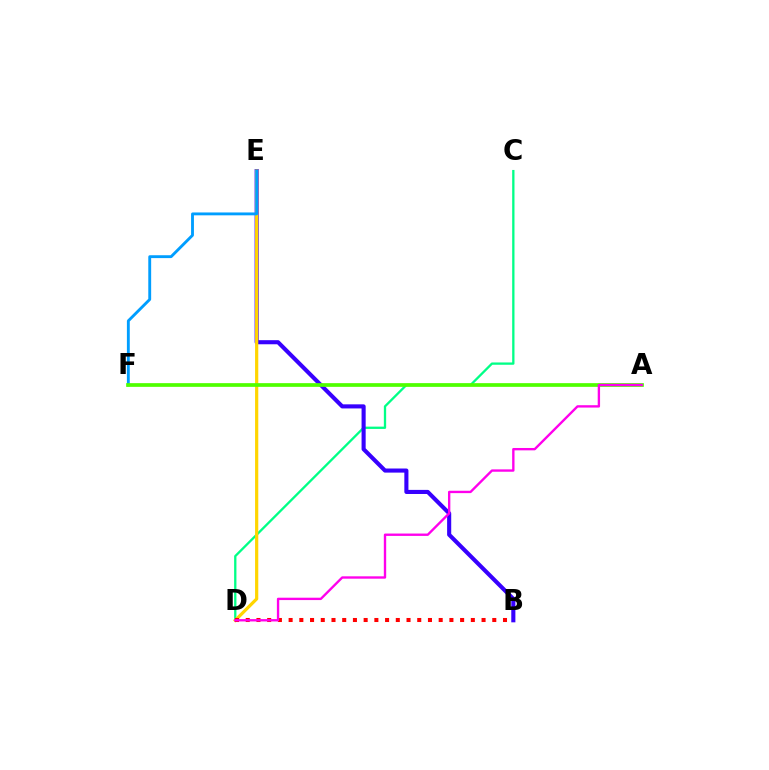{('C', 'D'): [{'color': '#00ff86', 'line_style': 'solid', 'thickness': 1.66}], ('B', 'E'): [{'color': '#3700ff', 'line_style': 'solid', 'thickness': 2.95}], ('D', 'E'): [{'color': '#ffd500', 'line_style': 'solid', 'thickness': 2.31}], ('E', 'F'): [{'color': '#009eff', 'line_style': 'solid', 'thickness': 2.06}], ('A', 'F'): [{'color': '#4fff00', 'line_style': 'solid', 'thickness': 2.67}], ('B', 'D'): [{'color': '#ff0000', 'line_style': 'dotted', 'thickness': 2.91}], ('A', 'D'): [{'color': '#ff00ed', 'line_style': 'solid', 'thickness': 1.7}]}